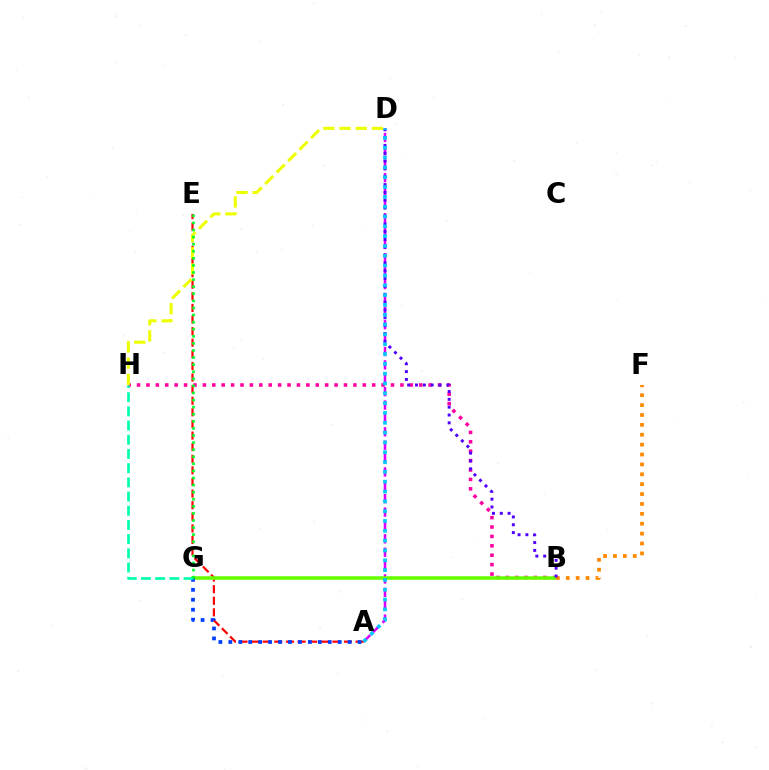{('A', 'E'): [{'color': '#ff0000', 'line_style': 'dashed', 'thickness': 1.58}], ('B', 'H'): [{'color': '#ff00a0', 'line_style': 'dotted', 'thickness': 2.56}], ('A', 'D'): [{'color': '#d600ff', 'line_style': 'dashed', 'thickness': 1.82}, {'color': '#00c7ff', 'line_style': 'dotted', 'thickness': 2.67}], ('B', 'G'): [{'color': '#66ff00', 'line_style': 'solid', 'thickness': 2.56}], ('B', 'F'): [{'color': '#ff8800', 'line_style': 'dotted', 'thickness': 2.69}], ('A', 'G'): [{'color': '#003fff', 'line_style': 'dotted', 'thickness': 2.7}], ('B', 'D'): [{'color': '#4f00ff', 'line_style': 'dotted', 'thickness': 2.13}], ('G', 'H'): [{'color': '#00ffaf', 'line_style': 'dashed', 'thickness': 1.93}], ('D', 'H'): [{'color': '#eeff00', 'line_style': 'dashed', 'thickness': 2.2}], ('E', 'G'): [{'color': '#00ff27', 'line_style': 'dotted', 'thickness': 1.93}]}